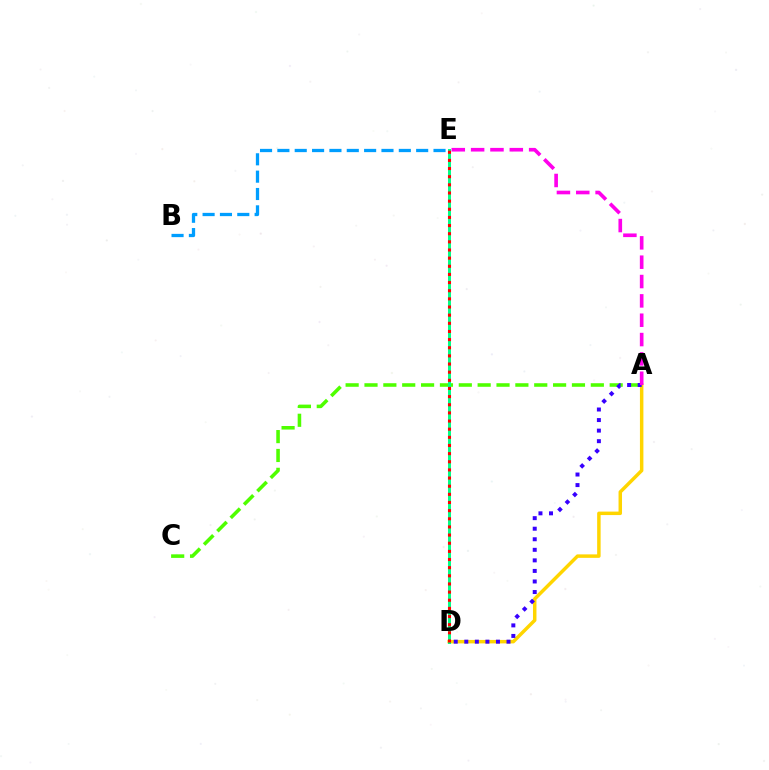{('B', 'E'): [{'color': '#009eff', 'line_style': 'dashed', 'thickness': 2.36}], ('A', 'C'): [{'color': '#4fff00', 'line_style': 'dashed', 'thickness': 2.56}], ('A', 'D'): [{'color': '#ffd500', 'line_style': 'solid', 'thickness': 2.5}, {'color': '#3700ff', 'line_style': 'dotted', 'thickness': 2.87}], ('A', 'E'): [{'color': '#ff00ed', 'line_style': 'dashed', 'thickness': 2.63}], ('D', 'E'): [{'color': '#00ff86', 'line_style': 'solid', 'thickness': 2.15}, {'color': '#ff0000', 'line_style': 'dotted', 'thickness': 2.21}]}